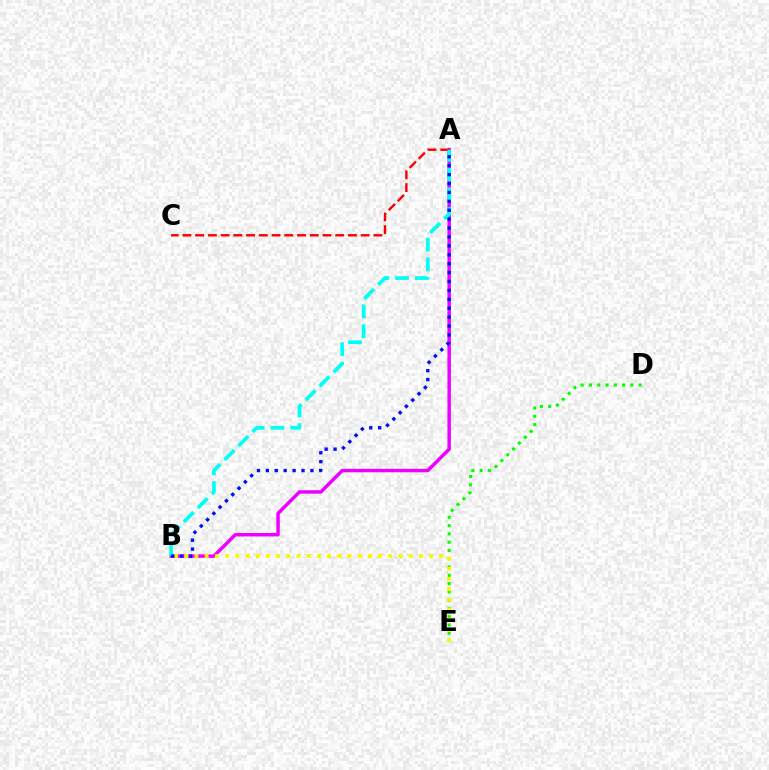{('A', 'B'): [{'color': '#ee00ff', 'line_style': 'solid', 'thickness': 2.49}, {'color': '#00fff6', 'line_style': 'dashed', 'thickness': 2.68}, {'color': '#0010ff', 'line_style': 'dotted', 'thickness': 2.42}], ('D', 'E'): [{'color': '#08ff00', 'line_style': 'dotted', 'thickness': 2.25}], ('B', 'E'): [{'color': '#fcf500', 'line_style': 'dotted', 'thickness': 2.77}], ('A', 'C'): [{'color': '#ff0000', 'line_style': 'dashed', 'thickness': 1.73}]}